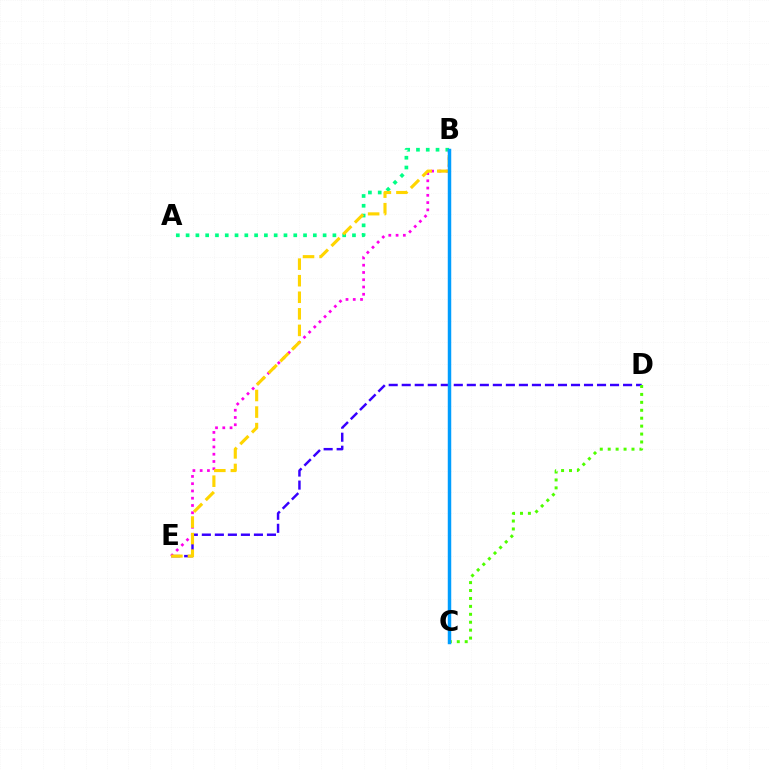{('D', 'E'): [{'color': '#3700ff', 'line_style': 'dashed', 'thickness': 1.77}], ('A', 'B'): [{'color': '#00ff86', 'line_style': 'dotted', 'thickness': 2.66}], ('B', 'E'): [{'color': '#ff00ed', 'line_style': 'dotted', 'thickness': 1.97}, {'color': '#ffd500', 'line_style': 'dashed', 'thickness': 2.25}], ('C', 'D'): [{'color': '#4fff00', 'line_style': 'dotted', 'thickness': 2.15}], ('B', 'C'): [{'color': '#ff0000', 'line_style': 'dotted', 'thickness': 1.87}, {'color': '#009eff', 'line_style': 'solid', 'thickness': 2.5}]}